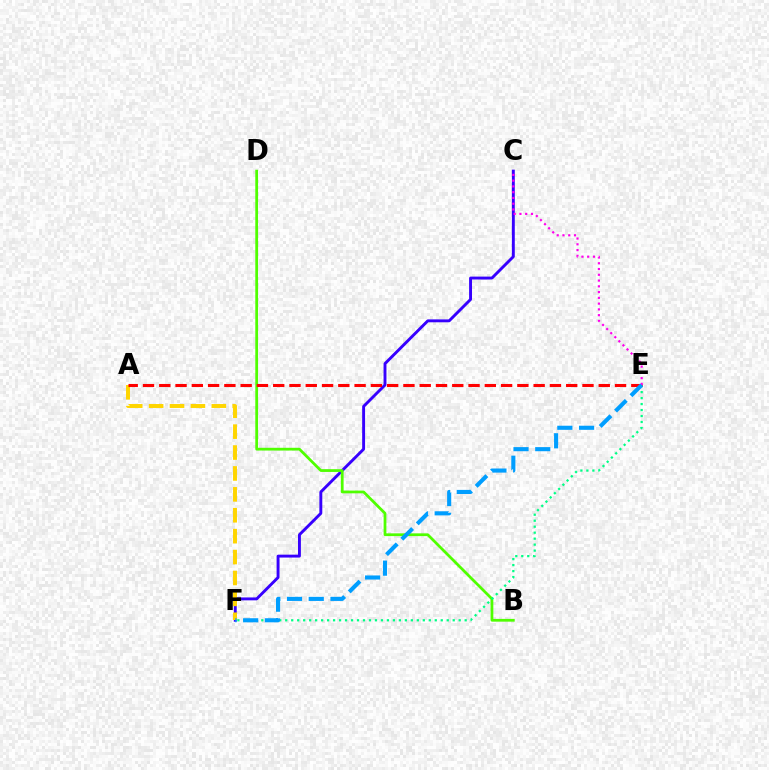{('C', 'F'): [{'color': '#3700ff', 'line_style': 'solid', 'thickness': 2.09}], ('B', 'D'): [{'color': '#4fff00', 'line_style': 'solid', 'thickness': 1.99}], ('A', 'F'): [{'color': '#ffd500', 'line_style': 'dashed', 'thickness': 2.84}], ('E', 'F'): [{'color': '#00ff86', 'line_style': 'dotted', 'thickness': 1.63}, {'color': '#009eff', 'line_style': 'dashed', 'thickness': 2.95}], ('A', 'E'): [{'color': '#ff0000', 'line_style': 'dashed', 'thickness': 2.21}], ('C', 'E'): [{'color': '#ff00ed', 'line_style': 'dotted', 'thickness': 1.57}]}